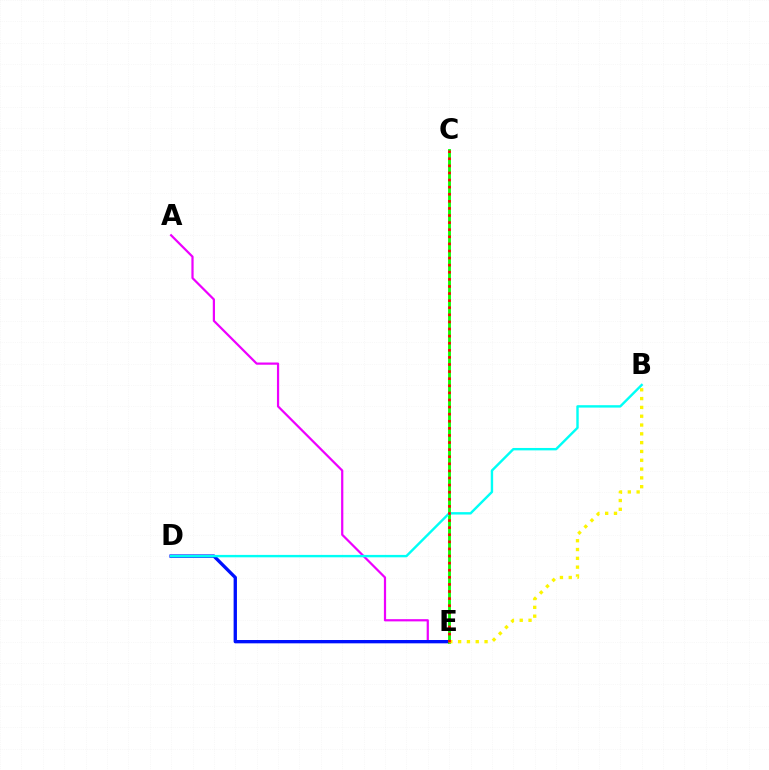{('A', 'E'): [{'color': '#ee00ff', 'line_style': 'solid', 'thickness': 1.6}], ('D', 'E'): [{'color': '#0010ff', 'line_style': 'solid', 'thickness': 2.4}], ('C', 'E'): [{'color': '#08ff00', 'line_style': 'solid', 'thickness': 2.04}, {'color': '#ff0000', 'line_style': 'dotted', 'thickness': 1.93}], ('B', 'D'): [{'color': '#00fff6', 'line_style': 'solid', 'thickness': 1.73}], ('B', 'E'): [{'color': '#fcf500', 'line_style': 'dotted', 'thickness': 2.39}]}